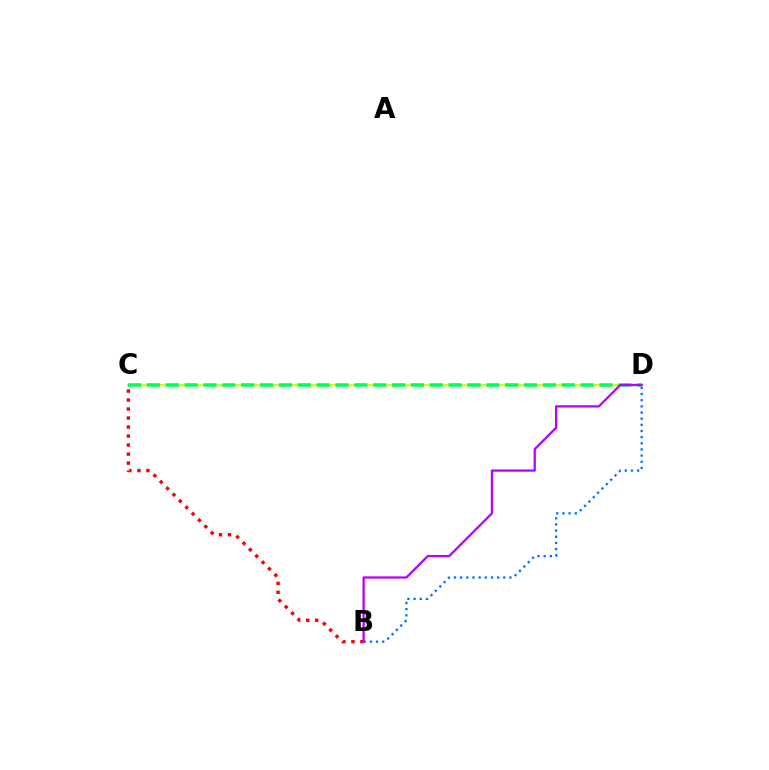{('C', 'D'): [{'color': '#d1ff00', 'line_style': 'solid', 'thickness': 1.63}, {'color': '#00ff5c', 'line_style': 'dashed', 'thickness': 2.56}], ('B', 'C'): [{'color': '#ff0000', 'line_style': 'dotted', 'thickness': 2.45}], ('B', 'D'): [{'color': '#b900ff', 'line_style': 'solid', 'thickness': 1.64}, {'color': '#0074ff', 'line_style': 'dotted', 'thickness': 1.67}]}